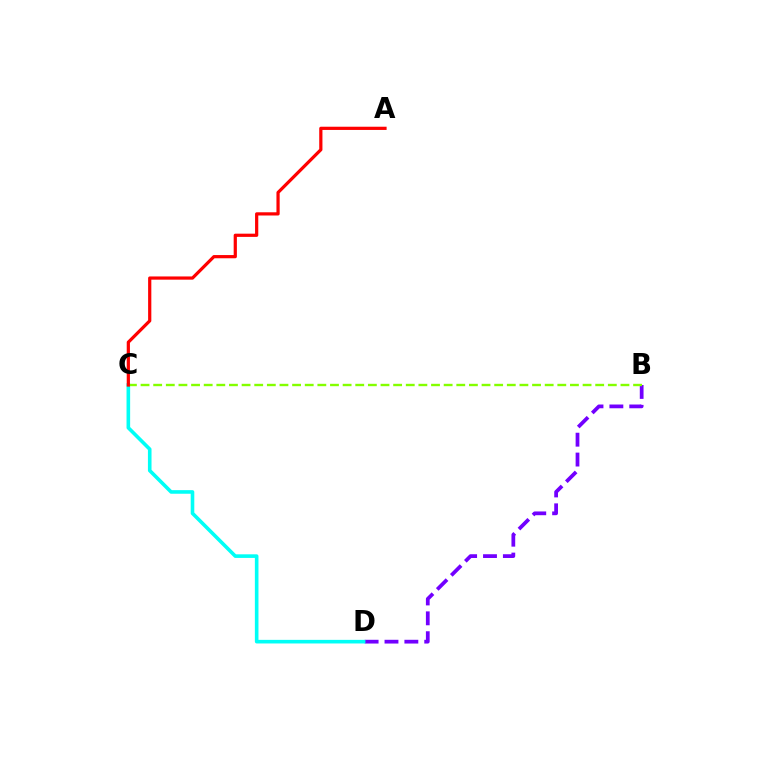{('B', 'D'): [{'color': '#7200ff', 'line_style': 'dashed', 'thickness': 2.7}], ('C', 'D'): [{'color': '#00fff6', 'line_style': 'solid', 'thickness': 2.59}], ('B', 'C'): [{'color': '#84ff00', 'line_style': 'dashed', 'thickness': 1.72}], ('A', 'C'): [{'color': '#ff0000', 'line_style': 'solid', 'thickness': 2.31}]}